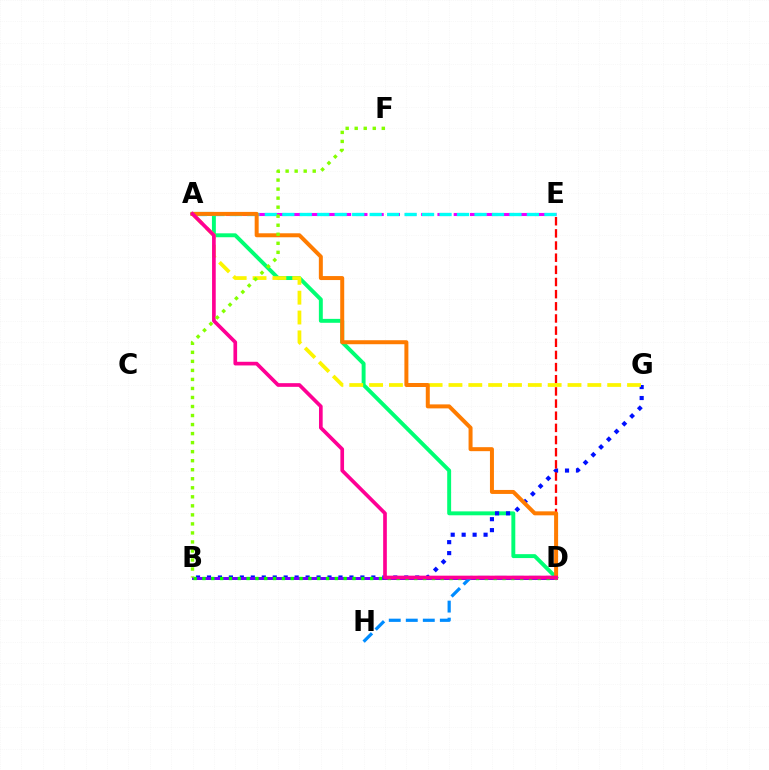{('A', 'E'): [{'color': '#ee00ff', 'line_style': 'dashed', 'thickness': 2.21}, {'color': '#00fff6', 'line_style': 'dashed', 'thickness': 2.37}], ('A', 'D'): [{'color': '#00ff74', 'line_style': 'solid', 'thickness': 2.82}, {'color': '#ff7c00', 'line_style': 'solid', 'thickness': 2.87}, {'color': '#ff0094', 'line_style': 'solid', 'thickness': 2.64}], ('B', 'G'): [{'color': '#0010ff', 'line_style': 'dotted', 'thickness': 2.98}], ('B', 'D'): [{'color': '#7200ff', 'line_style': 'solid', 'thickness': 2.14}, {'color': '#08ff00', 'line_style': 'dotted', 'thickness': 2.4}], ('D', 'E'): [{'color': '#ff0000', 'line_style': 'dashed', 'thickness': 1.65}], ('A', 'G'): [{'color': '#fcf500', 'line_style': 'dashed', 'thickness': 2.7}], ('D', 'H'): [{'color': '#008cff', 'line_style': 'dashed', 'thickness': 2.31}], ('B', 'F'): [{'color': '#84ff00', 'line_style': 'dotted', 'thickness': 2.45}]}